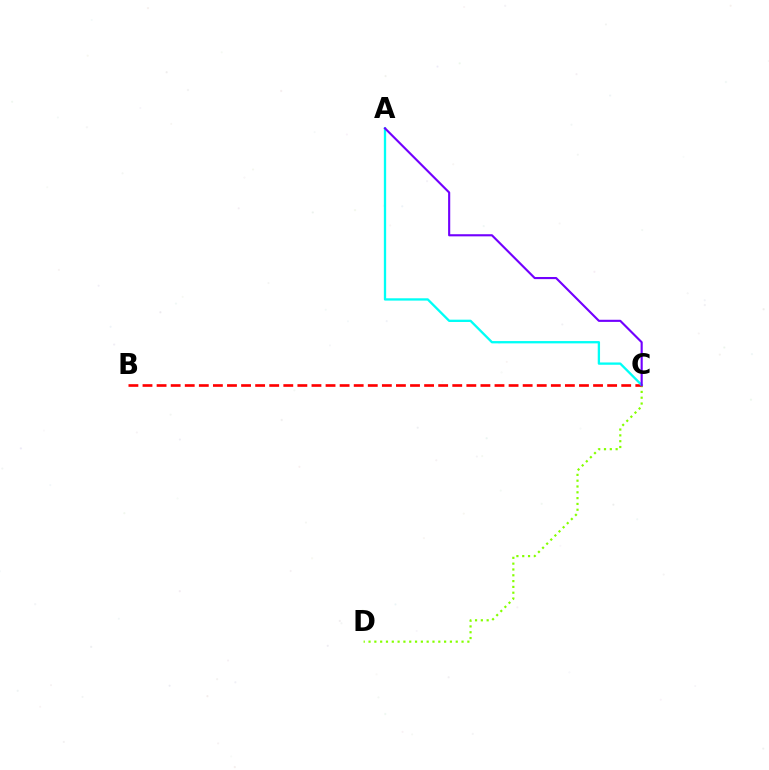{('C', 'D'): [{'color': '#84ff00', 'line_style': 'dotted', 'thickness': 1.58}], ('B', 'C'): [{'color': '#ff0000', 'line_style': 'dashed', 'thickness': 1.91}], ('A', 'C'): [{'color': '#00fff6', 'line_style': 'solid', 'thickness': 1.67}, {'color': '#7200ff', 'line_style': 'solid', 'thickness': 1.53}]}